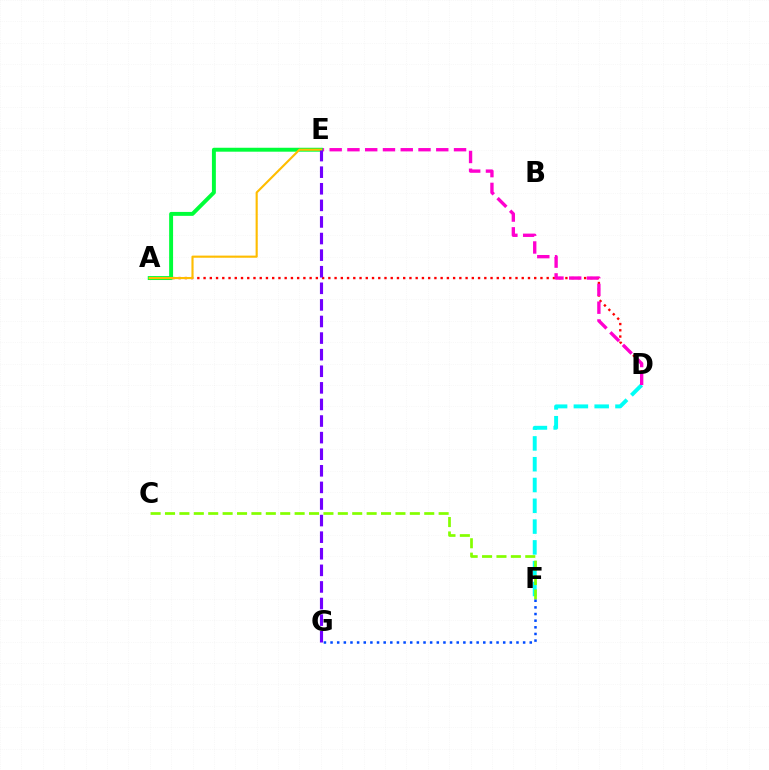{('A', 'D'): [{'color': '#ff0000', 'line_style': 'dotted', 'thickness': 1.7}], ('D', 'F'): [{'color': '#00fff6', 'line_style': 'dashed', 'thickness': 2.82}], ('D', 'E'): [{'color': '#ff00cf', 'line_style': 'dashed', 'thickness': 2.41}], ('A', 'E'): [{'color': '#00ff39', 'line_style': 'solid', 'thickness': 2.83}, {'color': '#ffbd00', 'line_style': 'solid', 'thickness': 1.54}], ('C', 'F'): [{'color': '#84ff00', 'line_style': 'dashed', 'thickness': 1.96}], ('F', 'G'): [{'color': '#004bff', 'line_style': 'dotted', 'thickness': 1.8}], ('E', 'G'): [{'color': '#7200ff', 'line_style': 'dashed', 'thickness': 2.25}]}